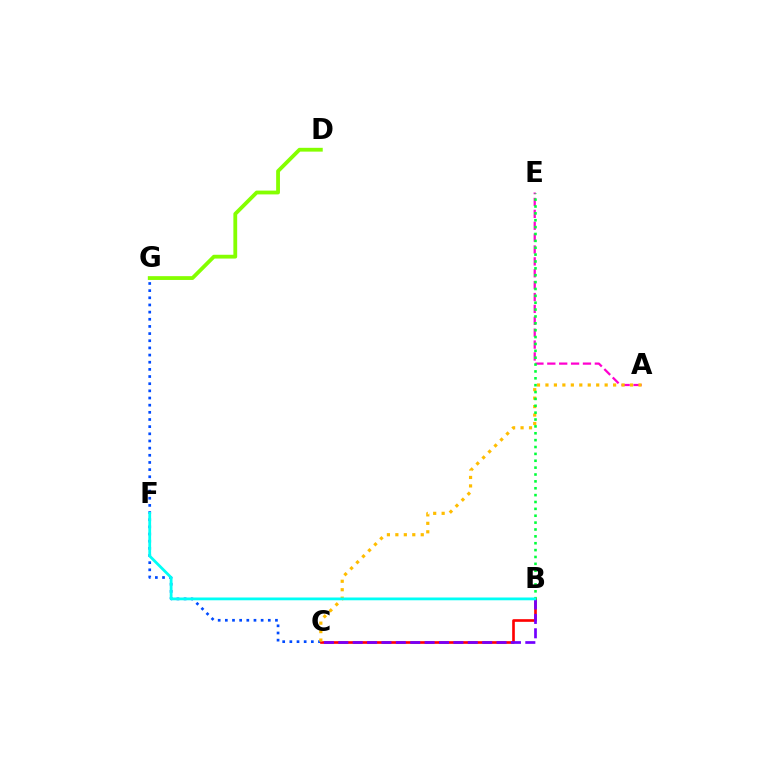{('D', 'G'): [{'color': '#84ff00', 'line_style': 'solid', 'thickness': 2.74}], ('C', 'G'): [{'color': '#004bff', 'line_style': 'dotted', 'thickness': 1.94}], ('A', 'E'): [{'color': '#ff00cf', 'line_style': 'dashed', 'thickness': 1.61}], ('B', 'C'): [{'color': '#ff0000', 'line_style': 'solid', 'thickness': 1.9}, {'color': '#7200ff', 'line_style': 'dashed', 'thickness': 1.95}], ('A', 'C'): [{'color': '#ffbd00', 'line_style': 'dotted', 'thickness': 2.3}], ('B', 'E'): [{'color': '#00ff39', 'line_style': 'dotted', 'thickness': 1.87}], ('B', 'F'): [{'color': '#00fff6', 'line_style': 'solid', 'thickness': 2.0}]}